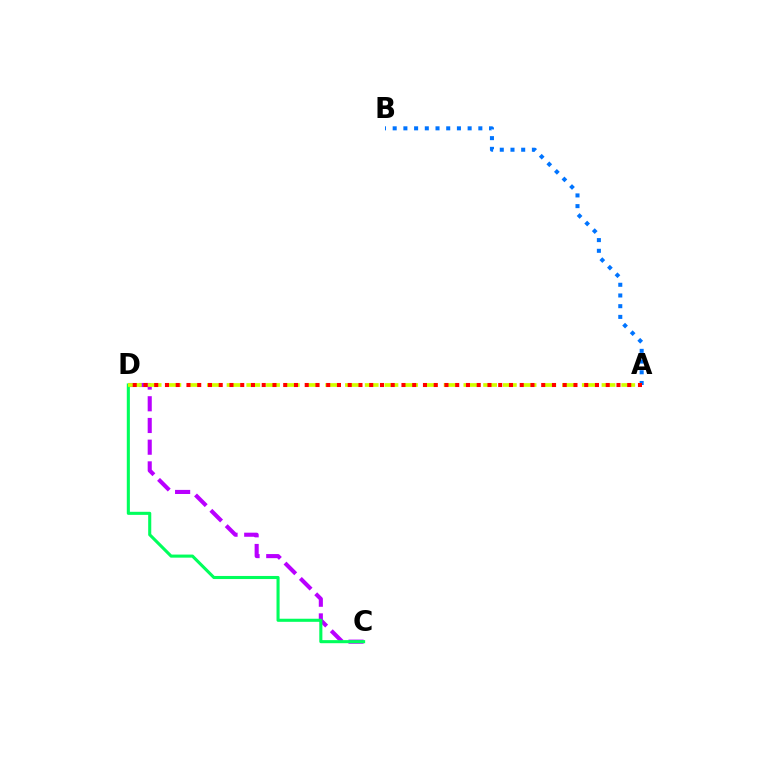{('C', 'D'): [{'color': '#b900ff', 'line_style': 'dashed', 'thickness': 2.95}, {'color': '#00ff5c', 'line_style': 'solid', 'thickness': 2.22}], ('A', 'B'): [{'color': '#0074ff', 'line_style': 'dotted', 'thickness': 2.91}], ('A', 'D'): [{'color': '#d1ff00', 'line_style': 'dashed', 'thickness': 2.68}, {'color': '#ff0000', 'line_style': 'dotted', 'thickness': 2.92}]}